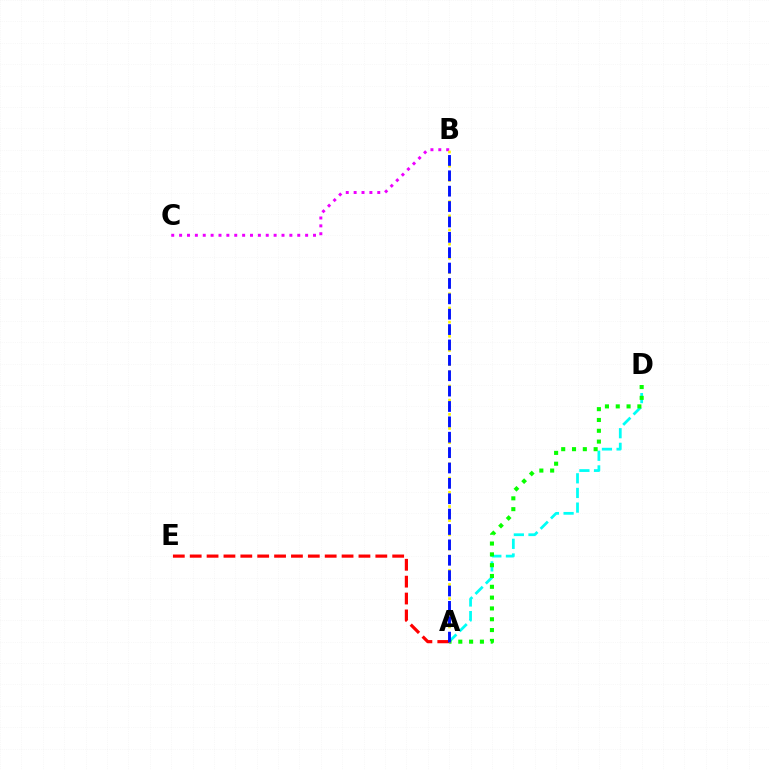{('A', 'D'): [{'color': '#00fff6', 'line_style': 'dashed', 'thickness': 1.99}, {'color': '#08ff00', 'line_style': 'dotted', 'thickness': 2.94}], ('B', 'C'): [{'color': '#ee00ff', 'line_style': 'dotted', 'thickness': 2.14}], ('A', 'B'): [{'color': '#fcf500', 'line_style': 'dotted', 'thickness': 1.93}, {'color': '#0010ff', 'line_style': 'dashed', 'thickness': 2.09}], ('A', 'E'): [{'color': '#ff0000', 'line_style': 'dashed', 'thickness': 2.29}]}